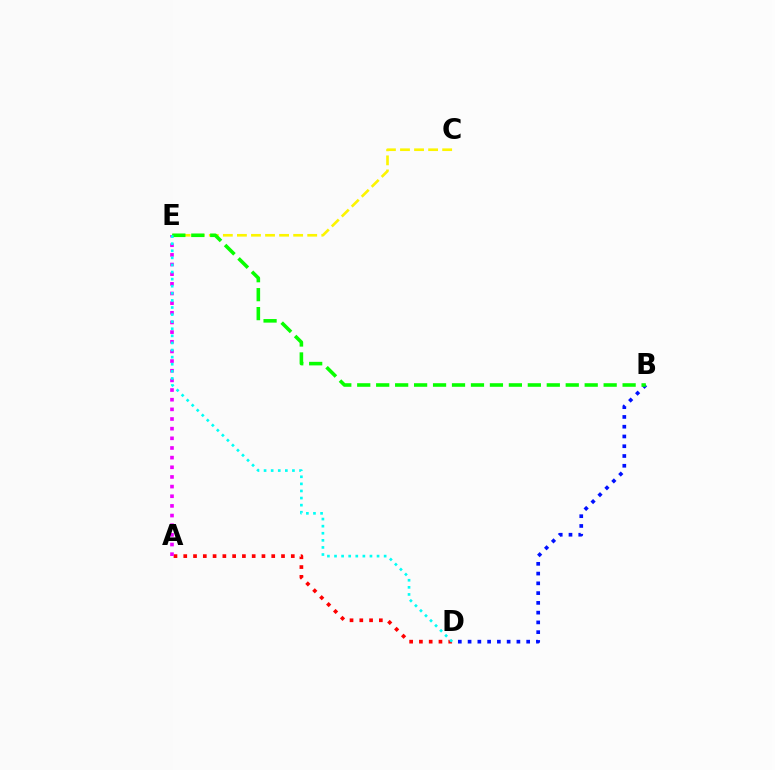{('C', 'E'): [{'color': '#fcf500', 'line_style': 'dashed', 'thickness': 1.91}], ('A', 'D'): [{'color': '#ff0000', 'line_style': 'dotted', 'thickness': 2.66}], ('A', 'E'): [{'color': '#ee00ff', 'line_style': 'dotted', 'thickness': 2.62}], ('B', 'D'): [{'color': '#0010ff', 'line_style': 'dotted', 'thickness': 2.65}], ('B', 'E'): [{'color': '#08ff00', 'line_style': 'dashed', 'thickness': 2.58}], ('D', 'E'): [{'color': '#00fff6', 'line_style': 'dotted', 'thickness': 1.93}]}